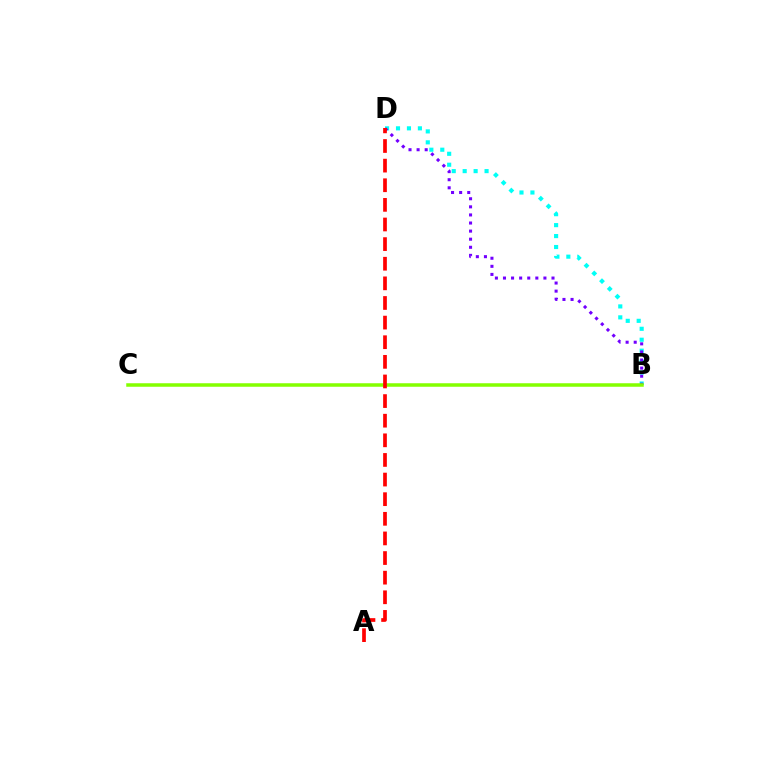{('B', 'D'): [{'color': '#00fff6', 'line_style': 'dotted', 'thickness': 2.97}, {'color': '#7200ff', 'line_style': 'dotted', 'thickness': 2.2}], ('B', 'C'): [{'color': '#84ff00', 'line_style': 'solid', 'thickness': 2.52}], ('A', 'D'): [{'color': '#ff0000', 'line_style': 'dashed', 'thickness': 2.67}]}